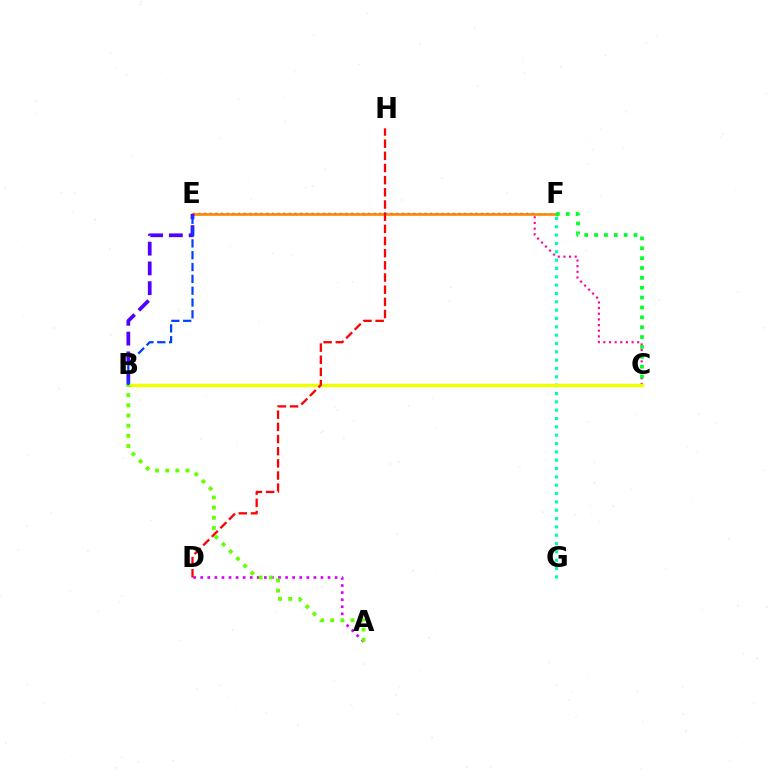{('E', 'F'): [{'color': '#00c7ff', 'line_style': 'dotted', 'thickness': 1.54}, {'color': '#ff8800', 'line_style': 'solid', 'thickness': 1.88}], ('A', 'D'): [{'color': '#d600ff', 'line_style': 'dotted', 'thickness': 1.92}], ('C', 'E'): [{'color': '#ff00a0', 'line_style': 'dotted', 'thickness': 1.53}], ('B', 'E'): [{'color': '#4f00ff', 'line_style': 'dashed', 'thickness': 2.68}, {'color': '#003fff', 'line_style': 'dashed', 'thickness': 1.61}], ('F', 'G'): [{'color': '#00ffaf', 'line_style': 'dotted', 'thickness': 2.27}], ('C', 'F'): [{'color': '#00ff27', 'line_style': 'dotted', 'thickness': 2.68}], ('B', 'C'): [{'color': '#eeff00', 'line_style': 'solid', 'thickness': 2.44}], ('D', 'H'): [{'color': '#ff0000', 'line_style': 'dashed', 'thickness': 1.65}], ('A', 'B'): [{'color': '#66ff00', 'line_style': 'dotted', 'thickness': 2.76}]}